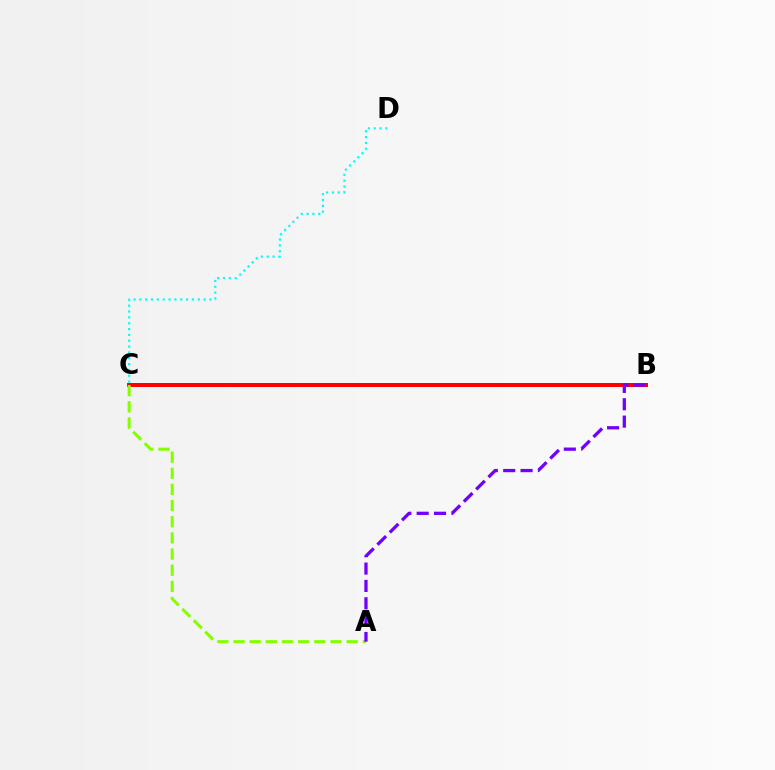{('B', 'C'): [{'color': '#ff0000', 'line_style': 'solid', 'thickness': 2.87}], ('C', 'D'): [{'color': '#00fff6', 'line_style': 'dotted', 'thickness': 1.59}], ('A', 'C'): [{'color': '#84ff00', 'line_style': 'dashed', 'thickness': 2.2}], ('A', 'B'): [{'color': '#7200ff', 'line_style': 'dashed', 'thickness': 2.36}]}